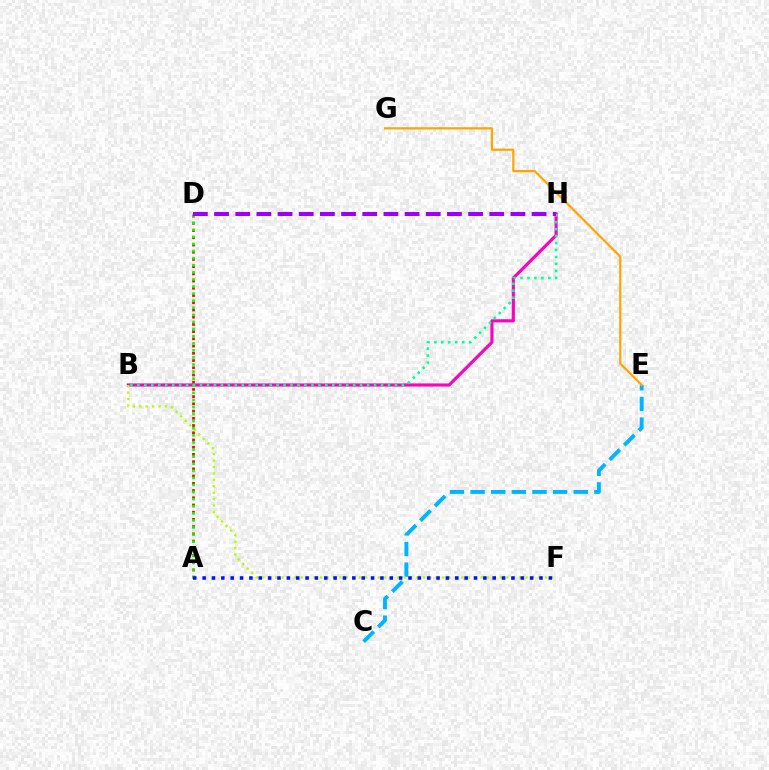{('C', 'E'): [{'color': '#00b5ff', 'line_style': 'dashed', 'thickness': 2.8}], ('B', 'H'): [{'color': '#ff00bd', 'line_style': 'solid', 'thickness': 2.26}, {'color': '#00ff9d', 'line_style': 'dotted', 'thickness': 1.89}], ('A', 'D'): [{'color': '#ff0000', 'line_style': 'dotted', 'thickness': 1.96}, {'color': '#08ff00', 'line_style': 'dotted', 'thickness': 1.93}], ('B', 'F'): [{'color': '#b3ff00', 'line_style': 'dotted', 'thickness': 1.74}], ('A', 'F'): [{'color': '#0010ff', 'line_style': 'dotted', 'thickness': 2.54}], ('E', 'G'): [{'color': '#ffa500', 'line_style': 'solid', 'thickness': 1.6}], ('D', 'H'): [{'color': '#9b00ff', 'line_style': 'dashed', 'thickness': 2.88}]}